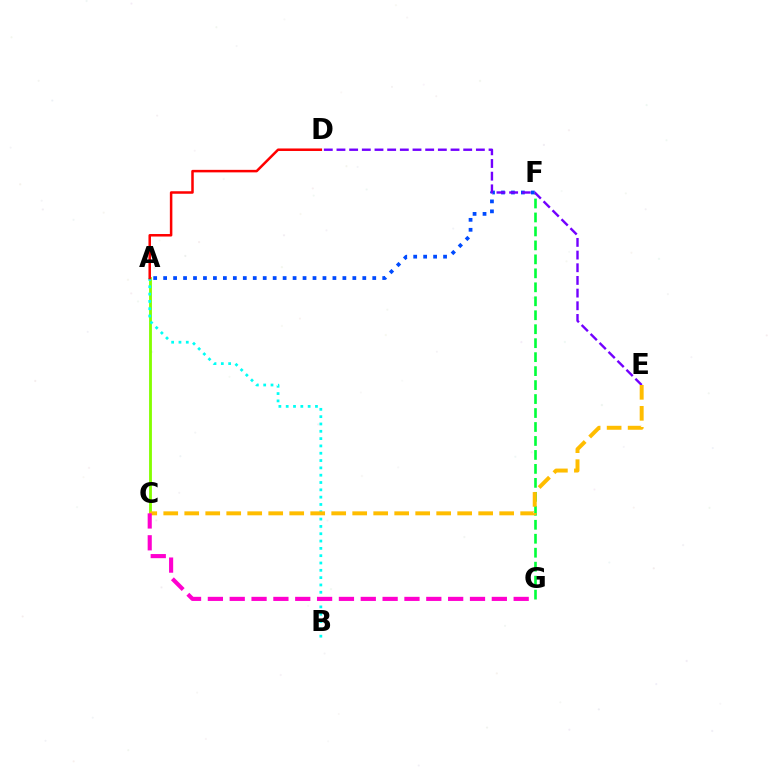{('A', 'F'): [{'color': '#004bff', 'line_style': 'dotted', 'thickness': 2.71}], ('A', 'C'): [{'color': '#84ff00', 'line_style': 'solid', 'thickness': 2.04}], ('A', 'B'): [{'color': '#00fff6', 'line_style': 'dotted', 'thickness': 1.99}], ('F', 'G'): [{'color': '#00ff39', 'line_style': 'dashed', 'thickness': 1.9}], ('D', 'E'): [{'color': '#7200ff', 'line_style': 'dashed', 'thickness': 1.72}], ('A', 'D'): [{'color': '#ff0000', 'line_style': 'solid', 'thickness': 1.81}], ('C', 'E'): [{'color': '#ffbd00', 'line_style': 'dashed', 'thickness': 2.85}], ('C', 'G'): [{'color': '#ff00cf', 'line_style': 'dashed', 'thickness': 2.97}]}